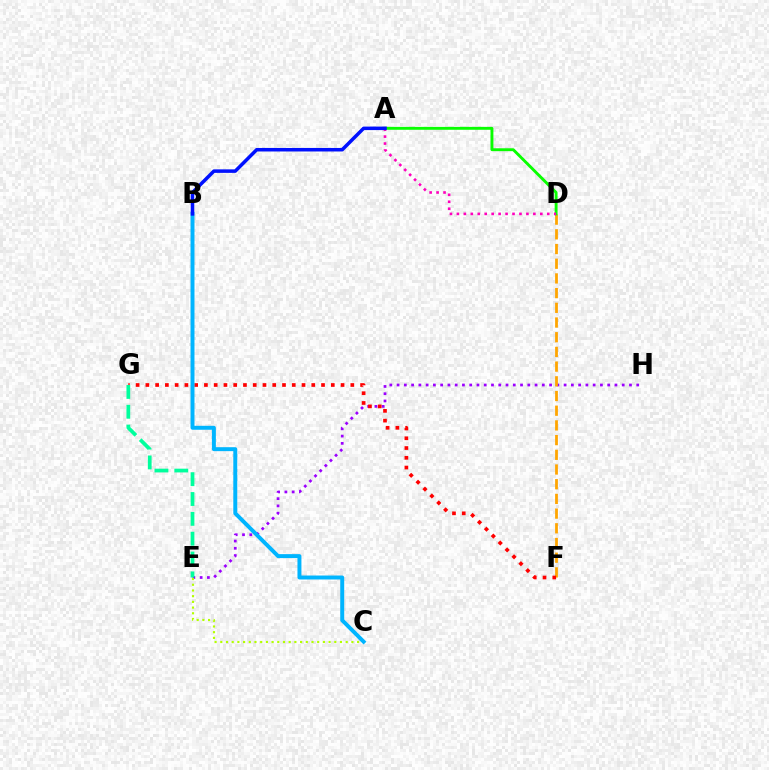{('E', 'H'): [{'color': '#9b00ff', 'line_style': 'dotted', 'thickness': 1.97}], ('D', 'F'): [{'color': '#ffa500', 'line_style': 'dashed', 'thickness': 2.0}], ('A', 'D'): [{'color': '#08ff00', 'line_style': 'solid', 'thickness': 2.08}, {'color': '#ff00bd', 'line_style': 'dotted', 'thickness': 1.89}], ('F', 'G'): [{'color': '#ff0000', 'line_style': 'dotted', 'thickness': 2.65}], ('C', 'E'): [{'color': '#b3ff00', 'line_style': 'dotted', 'thickness': 1.55}], ('B', 'C'): [{'color': '#00b5ff', 'line_style': 'solid', 'thickness': 2.85}], ('E', 'G'): [{'color': '#00ff9d', 'line_style': 'dashed', 'thickness': 2.7}], ('A', 'B'): [{'color': '#0010ff', 'line_style': 'solid', 'thickness': 2.53}]}